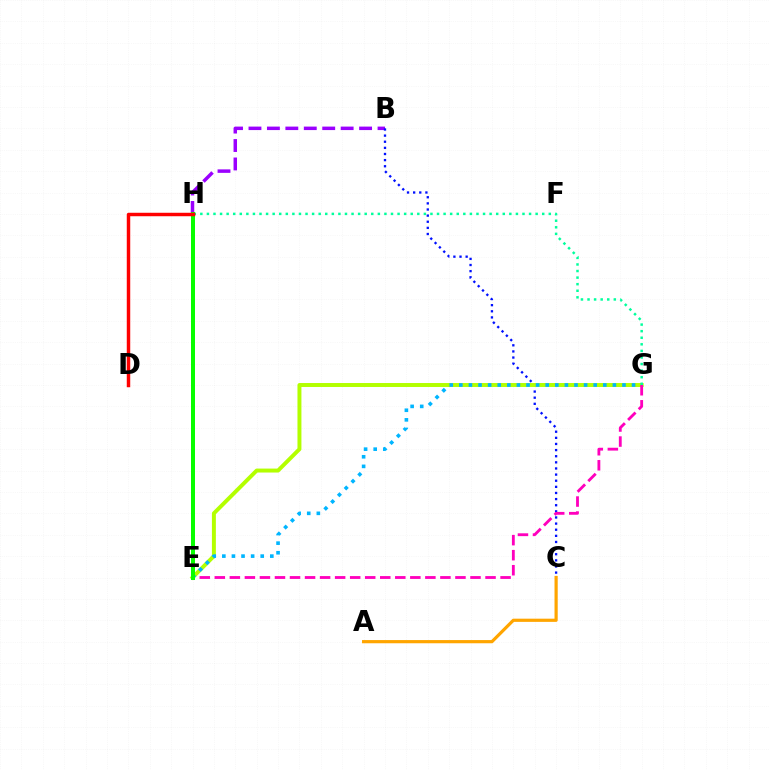{('B', 'H'): [{'color': '#9b00ff', 'line_style': 'dashed', 'thickness': 2.5}], ('B', 'C'): [{'color': '#0010ff', 'line_style': 'dotted', 'thickness': 1.66}], ('E', 'G'): [{'color': '#b3ff00', 'line_style': 'solid', 'thickness': 2.85}, {'color': '#00b5ff', 'line_style': 'dotted', 'thickness': 2.61}, {'color': '#ff00bd', 'line_style': 'dashed', 'thickness': 2.04}], ('G', 'H'): [{'color': '#00ff9d', 'line_style': 'dotted', 'thickness': 1.79}], ('A', 'C'): [{'color': '#ffa500', 'line_style': 'solid', 'thickness': 2.3}], ('E', 'H'): [{'color': '#08ff00', 'line_style': 'solid', 'thickness': 2.88}], ('D', 'H'): [{'color': '#ff0000', 'line_style': 'solid', 'thickness': 2.49}]}